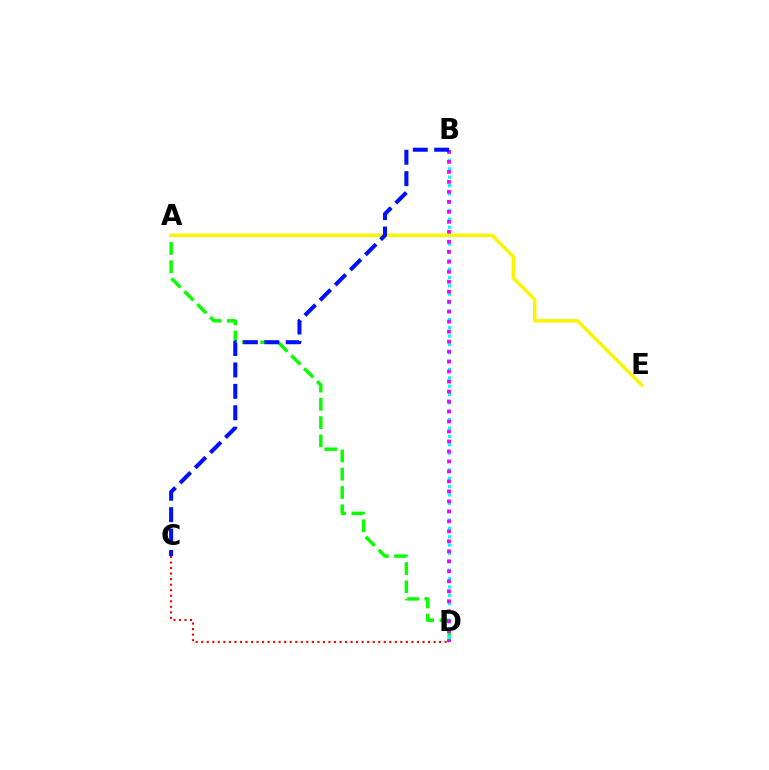{('A', 'D'): [{'color': '#08ff00', 'line_style': 'dashed', 'thickness': 2.48}], ('B', 'D'): [{'color': '#00fff6', 'line_style': 'dotted', 'thickness': 2.27}, {'color': '#ee00ff', 'line_style': 'dotted', 'thickness': 2.71}], ('A', 'E'): [{'color': '#fcf500', 'line_style': 'solid', 'thickness': 2.5}], ('C', 'D'): [{'color': '#ff0000', 'line_style': 'dotted', 'thickness': 1.5}], ('B', 'C'): [{'color': '#0010ff', 'line_style': 'dashed', 'thickness': 2.91}]}